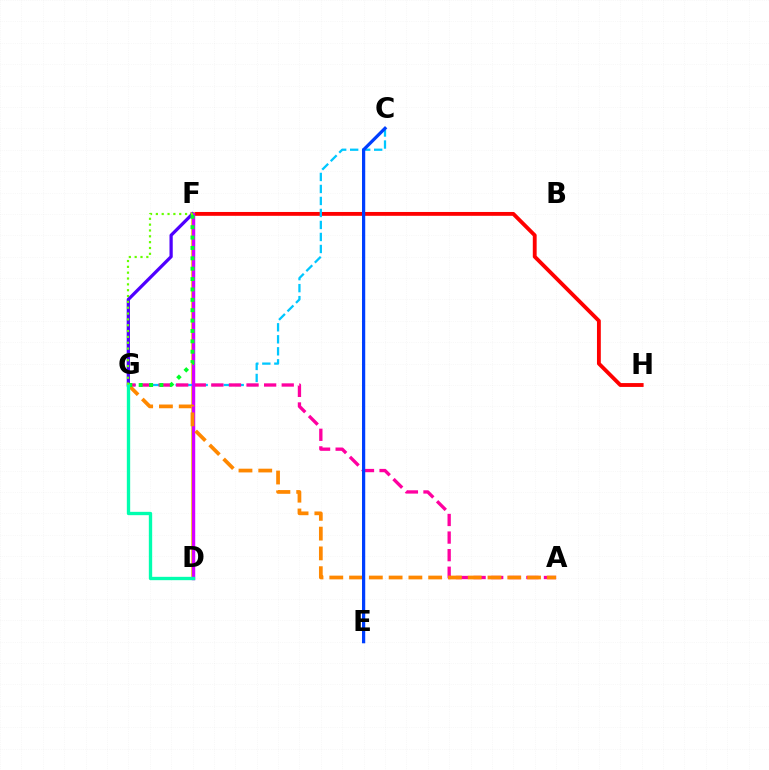{('F', 'H'): [{'color': '#ff0000', 'line_style': 'solid', 'thickness': 2.77}], ('D', 'F'): [{'color': '#eeff00', 'line_style': 'solid', 'thickness': 2.75}, {'color': '#d600ff', 'line_style': 'solid', 'thickness': 2.48}], ('C', 'G'): [{'color': '#00c7ff', 'line_style': 'dashed', 'thickness': 1.63}], ('A', 'G'): [{'color': '#ff00a0', 'line_style': 'dashed', 'thickness': 2.39}, {'color': '#ff8800', 'line_style': 'dashed', 'thickness': 2.69}], ('F', 'G'): [{'color': '#4f00ff', 'line_style': 'solid', 'thickness': 2.34}, {'color': '#00ff27', 'line_style': 'dotted', 'thickness': 2.82}, {'color': '#66ff00', 'line_style': 'dotted', 'thickness': 1.59}], ('C', 'E'): [{'color': '#003fff', 'line_style': 'solid', 'thickness': 2.32}], ('D', 'G'): [{'color': '#00ffaf', 'line_style': 'solid', 'thickness': 2.41}]}